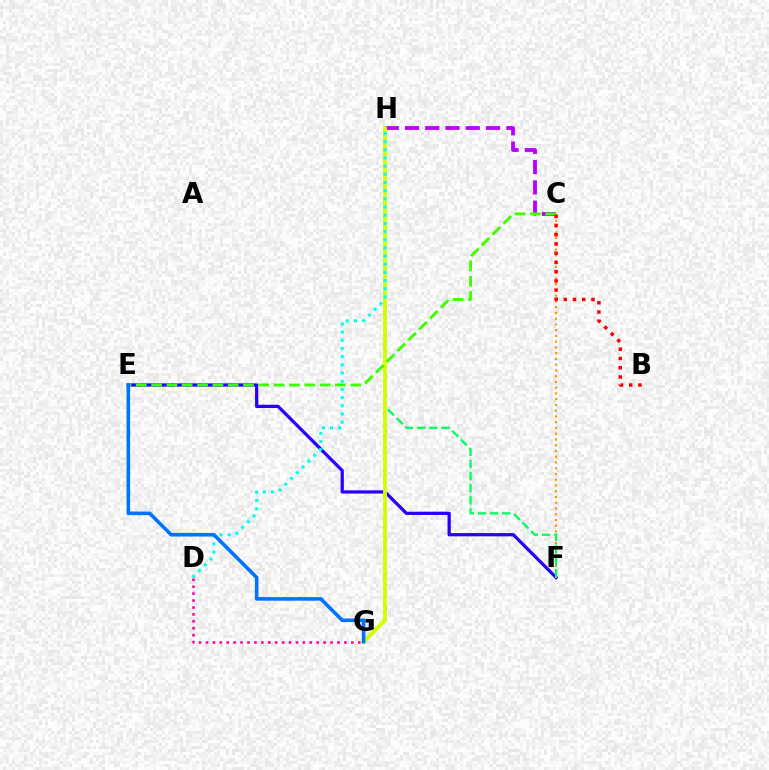{('E', 'F'): [{'color': '#2500ff', 'line_style': 'solid', 'thickness': 2.34}], ('C', 'F'): [{'color': '#ff9400', 'line_style': 'dotted', 'thickness': 1.56}], ('C', 'H'): [{'color': '#b900ff', 'line_style': 'dashed', 'thickness': 2.75}], ('D', 'G'): [{'color': '#ff00ac', 'line_style': 'dotted', 'thickness': 1.88}], ('F', 'H'): [{'color': '#00ff5c', 'line_style': 'dashed', 'thickness': 1.65}], ('G', 'H'): [{'color': '#d1ff00', 'line_style': 'solid', 'thickness': 2.8}], ('C', 'E'): [{'color': '#3dff00', 'line_style': 'dashed', 'thickness': 2.08}], ('B', 'C'): [{'color': '#ff0000', 'line_style': 'dotted', 'thickness': 2.51}], ('D', 'H'): [{'color': '#00fff6', 'line_style': 'dotted', 'thickness': 2.22}], ('E', 'G'): [{'color': '#0074ff', 'line_style': 'solid', 'thickness': 2.6}]}